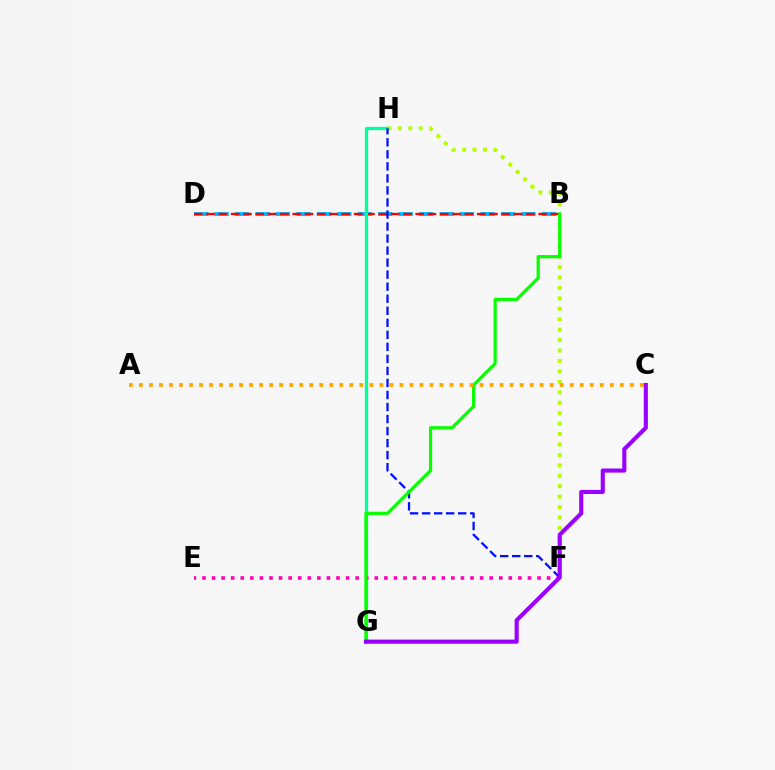{('B', 'D'): [{'color': '#00b5ff', 'line_style': 'dashed', 'thickness': 2.78}, {'color': '#ff0000', 'line_style': 'dashed', 'thickness': 1.67}], ('F', 'H'): [{'color': '#b3ff00', 'line_style': 'dotted', 'thickness': 2.83}, {'color': '#0010ff', 'line_style': 'dashed', 'thickness': 1.63}], ('G', 'H'): [{'color': '#00ff9d', 'line_style': 'solid', 'thickness': 2.36}], ('E', 'F'): [{'color': '#ff00bd', 'line_style': 'dotted', 'thickness': 2.6}], ('B', 'G'): [{'color': '#08ff00', 'line_style': 'solid', 'thickness': 2.31}], ('A', 'C'): [{'color': '#ffa500', 'line_style': 'dotted', 'thickness': 2.72}], ('C', 'G'): [{'color': '#9b00ff', 'line_style': 'solid', 'thickness': 2.96}]}